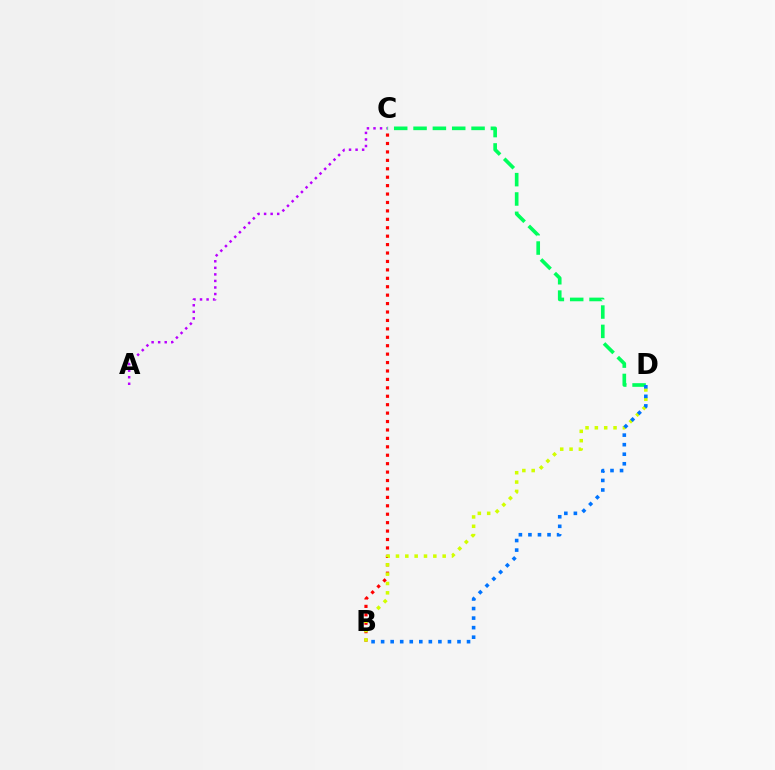{('A', 'C'): [{'color': '#b900ff', 'line_style': 'dotted', 'thickness': 1.78}], ('B', 'C'): [{'color': '#ff0000', 'line_style': 'dotted', 'thickness': 2.29}], ('B', 'D'): [{'color': '#d1ff00', 'line_style': 'dotted', 'thickness': 2.54}, {'color': '#0074ff', 'line_style': 'dotted', 'thickness': 2.59}], ('C', 'D'): [{'color': '#00ff5c', 'line_style': 'dashed', 'thickness': 2.63}]}